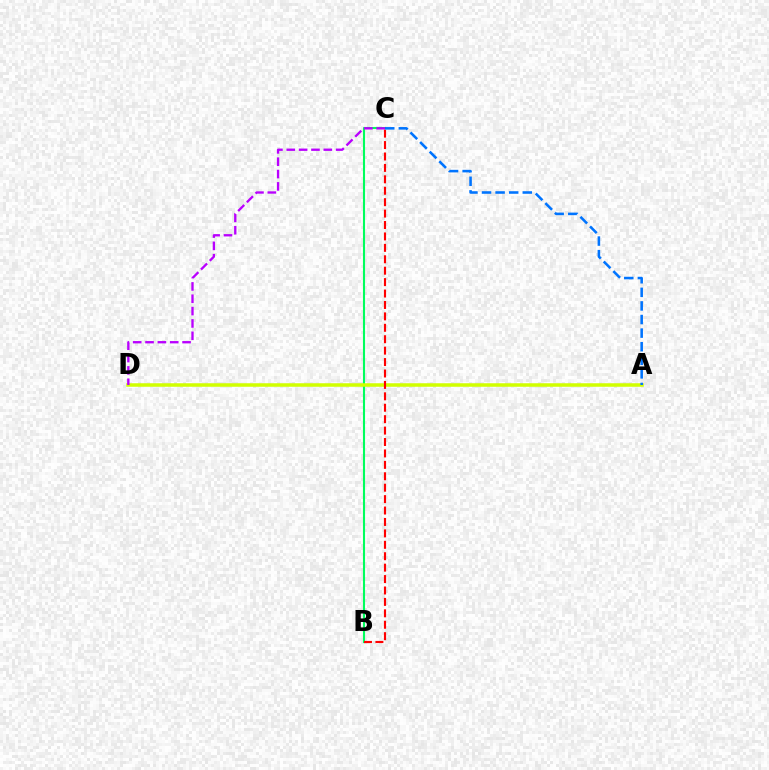{('B', 'C'): [{'color': '#00ff5c', 'line_style': 'solid', 'thickness': 1.51}, {'color': '#ff0000', 'line_style': 'dashed', 'thickness': 1.55}], ('A', 'D'): [{'color': '#d1ff00', 'line_style': 'solid', 'thickness': 2.53}], ('C', 'D'): [{'color': '#b900ff', 'line_style': 'dashed', 'thickness': 1.68}], ('A', 'C'): [{'color': '#0074ff', 'line_style': 'dashed', 'thickness': 1.85}]}